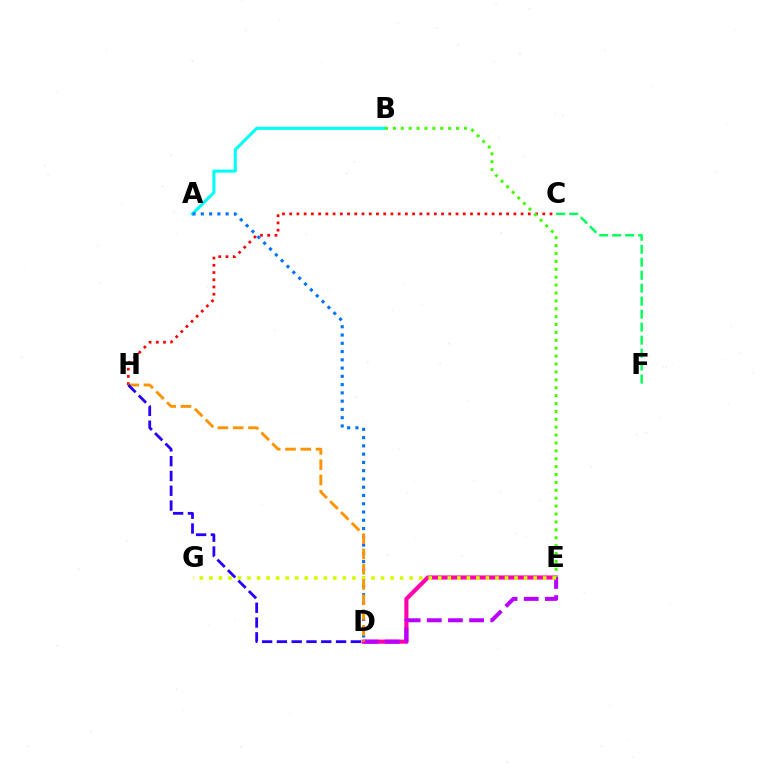{('A', 'B'): [{'color': '#00fff6', 'line_style': 'solid', 'thickness': 2.21}], ('D', 'E'): [{'color': '#ff00ac', 'line_style': 'solid', 'thickness': 2.96}, {'color': '#b900ff', 'line_style': 'dashed', 'thickness': 2.88}], ('C', 'H'): [{'color': '#ff0000', 'line_style': 'dotted', 'thickness': 1.96}], ('B', 'E'): [{'color': '#3dff00', 'line_style': 'dotted', 'thickness': 2.14}], ('C', 'F'): [{'color': '#00ff5c', 'line_style': 'dashed', 'thickness': 1.76}], ('A', 'D'): [{'color': '#0074ff', 'line_style': 'dotted', 'thickness': 2.25}], ('E', 'G'): [{'color': '#d1ff00', 'line_style': 'dotted', 'thickness': 2.59}], ('D', 'H'): [{'color': '#ff9400', 'line_style': 'dashed', 'thickness': 2.08}, {'color': '#2500ff', 'line_style': 'dashed', 'thickness': 2.01}]}